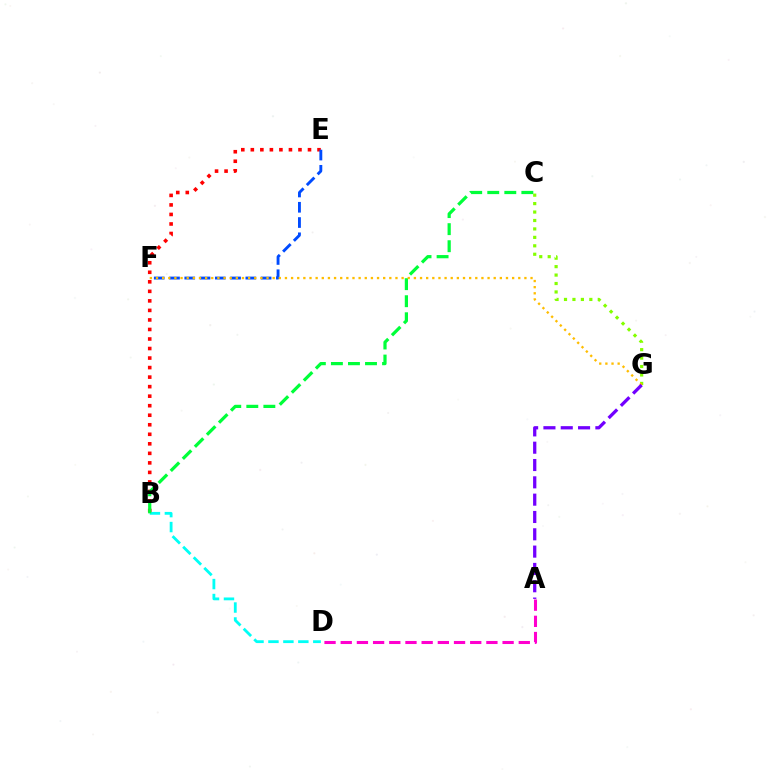{('A', 'D'): [{'color': '#ff00cf', 'line_style': 'dashed', 'thickness': 2.2}], ('B', 'E'): [{'color': '#ff0000', 'line_style': 'dotted', 'thickness': 2.59}], ('B', 'D'): [{'color': '#00fff6', 'line_style': 'dashed', 'thickness': 2.03}], ('B', 'C'): [{'color': '#00ff39', 'line_style': 'dashed', 'thickness': 2.32}], ('E', 'F'): [{'color': '#004bff', 'line_style': 'dashed', 'thickness': 2.07}], ('C', 'G'): [{'color': '#84ff00', 'line_style': 'dotted', 'thickness': 2.29}], ('F', 'G'): [{'color': '#ffbd00', 'line_style': 'dotted', 'thickness': 1.67}], ('A', 'G'): [{'color': '#7200ff', 'line_style': 'dashed', 'thickness': 2.35}]}